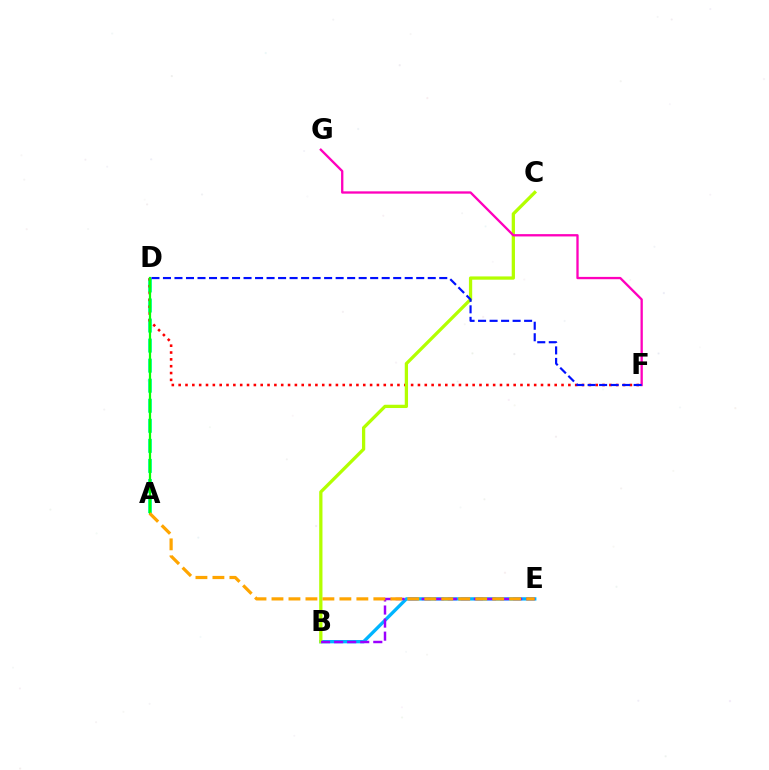{('A', 'D'): [{'color': '#00ff9d', 'line_style': 'dashed', 'thickness': 2.72}, {'color': '#08ff00', 'line_style': 'solid', 'thickness': 1.61}], ('D', 'F'): [{'color': '#ff0000', 'line_style': 'dotted', 'thickness': 1.86}, {'color': '#0010ff', 'line_style': 'dashed', 'thickness': 1.56}], ('B', 'E'): [{'color': '#00b5ff', 'line_style': 'solid', 'thickness': 2.39}, {'color': '#9b00ff', 'line_style': 'dashed', 'thickness': 1.77}], ('B', 'C'): [{'color': '#b3ff00', 'line_style': 'solid', 'thickness': 2.35}], ('F', 'G'): [{'color': '#ff00bd', 'line_style': 'solid', 'thickness': 1.67}], ('A', 'E'): [{'color': '#ffa500', 'line_style': 'dashed', 'thickness': 2.31}]}